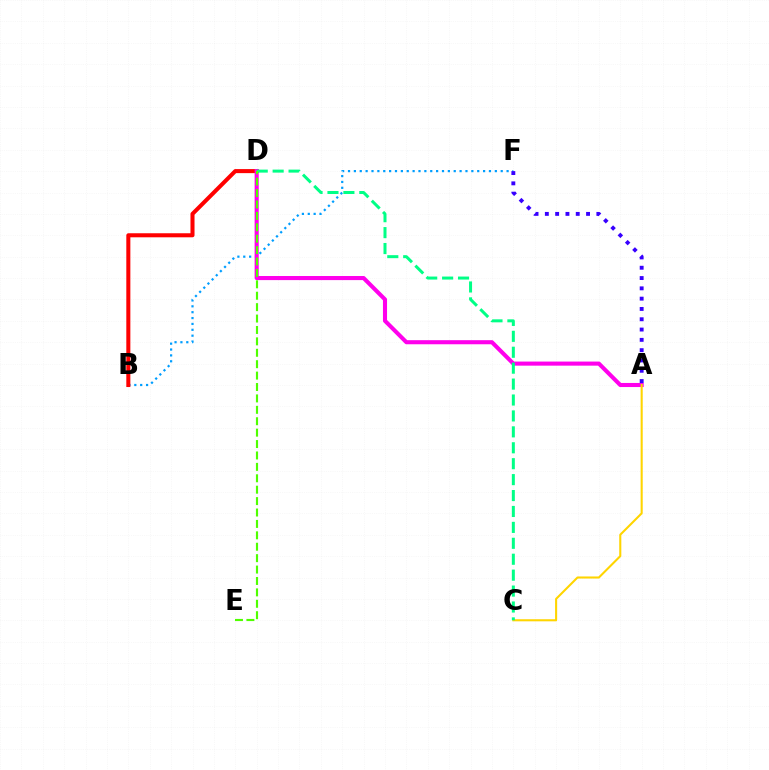{('B', 'F'): [{'color': '#009eff', 'line_style': 'dotted', 'thickness': 1.6}], ('B', 'D'): [{'color': '#ff0000', 'line_style': 'solid', 'thickness': 2.91}], ('A', 'D'): [{'color': '#ff00ed', 'line_style': 'solid', 'thickness': 2.94}], ('A', 'C'): [{'color': '#ffd500', 'line_style': 'solid', 'thickness': 1.5}], ('C', 'D'): [{'color': '#00ff86', 'line_style': 'dashed', 'thickness': 2.16}], ('A', 'F'): [{'color': '#3700ff', 'line_style': 'dotted', 'thickness': 2.8}], ('D', 'E'): [{'color': '#4fff00', 'line_style': 'dashed', 'thickness': 1.55}]}